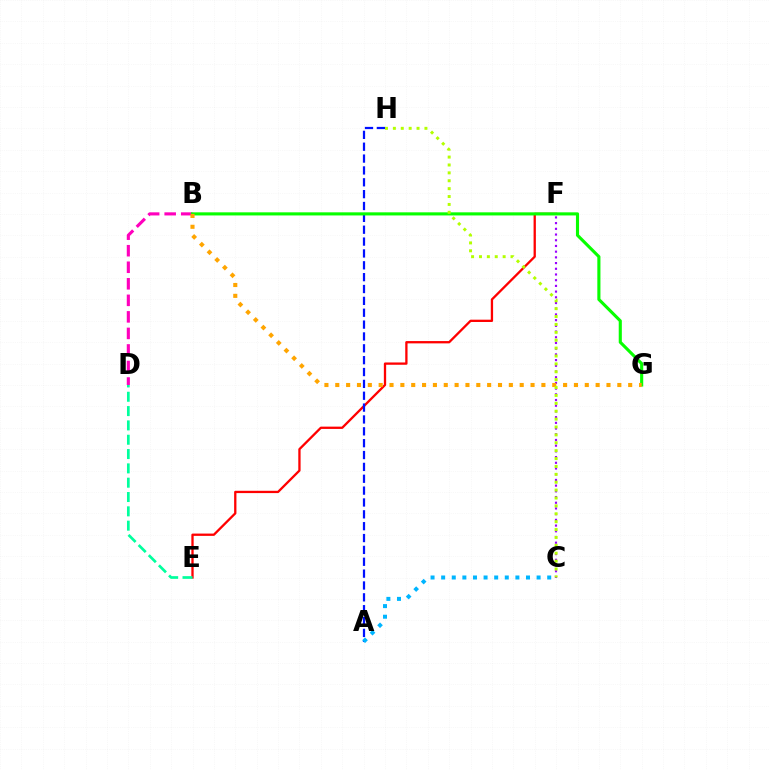{('E', 'F'): [{'color': '#ff0000', 'line_style': 'solid', 'thickness': 1.66}], ('D', 'E'): [{'color': '#00ff9d', 'line_style': 'dashed', 'thickness': 1.95}], ('C', 'F'): [{'color': '#9b00ff', 'line_style': 'dotted', 'thickness': 1.55}], ('A', 'H'): [{'color': '#0010ff', 'line_style': 'dashed', 'thickness': 1.61}], ('A', 'C'): [{'color': '#00b5ff', 'line_style': 'dotted', 'thickness': 2.88}], ('B', 'D'): [{'color': '#ff00bd', 'line_style': 'dashed', 'thickness': 2.25}], ('B', 'G'): [{'color': '#08ff00', 'line_style': 'solid', 'thickness': 2.24}, {'color': '#ffa500', 'line_style': 'dotted', 'thickness': 2.95}], ('C', 'H'): [{'color': '#b3ff00', 'line_style': 'dotted', 'thickness': 2.14}]}